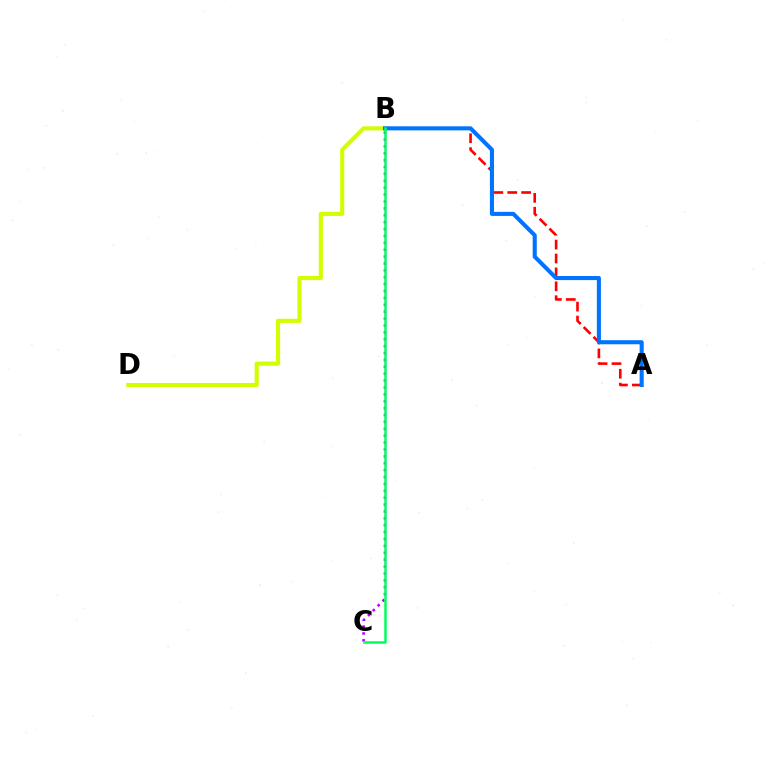{('A', 'B'): [{'color': '#ff0000', 'line_style': 'dashed', 'thickness': 1.89}, {'color': '#0074ff', 'line_style': 'solid', 'thickness': 2.93}], ('B', 'C'): [{'color': '#b900ff', 'line_style': 'dotted', 'thickness': 1.87}, {'color': '#00ff5c', 'line_style': 'solid', 'thickness': 1.81}], ('B', 'D'): [{'color': '#d1ff00', 'line_style': 'solid', 'thickness': 2.95}]}